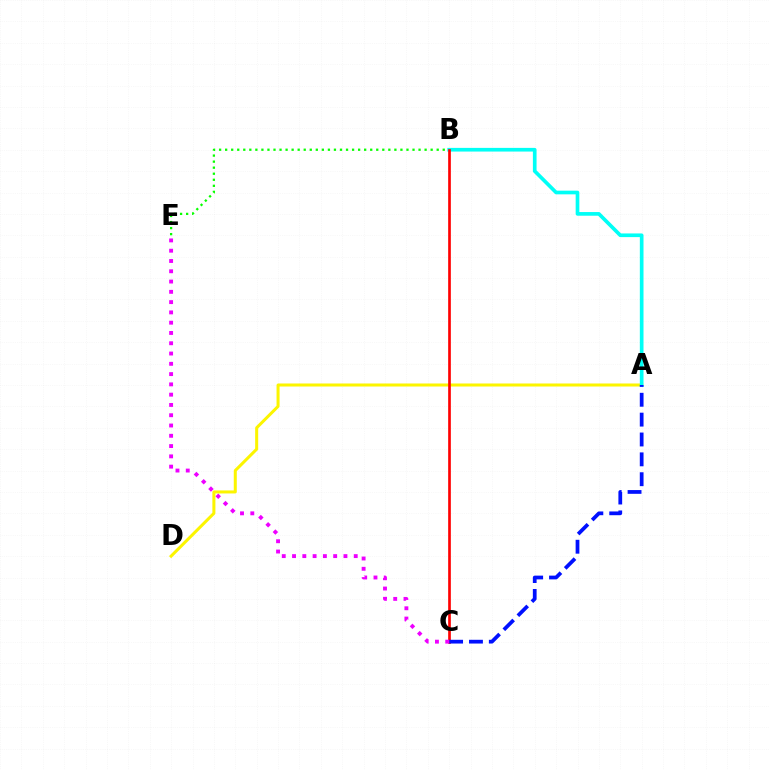{('B', 'E'): [{'color': '#08ff00', 'line_style': 'dotted', 'thickness': 1.64}], ('A', 'D'): [{'color': '#fcf500', 'line_style': 'solid', 'thickness': 2.18}], ('A', 'B'): [{'color': '#00fff6', 'line_style': 'solid', 'thickness': 2.64}], ('B', 'C'): [{'color': '#ff0000', 'line_style': 'solid', 'thickness': 1.92}], ('A', 'C'): [{'color': '#0010ff', 'line_style': 'dashed', 'thickness': 2.7}], ('C', 'E'): [{'color': '#ee00ff', 'line_style': 'dotted', 'thickness': 2.79}]}